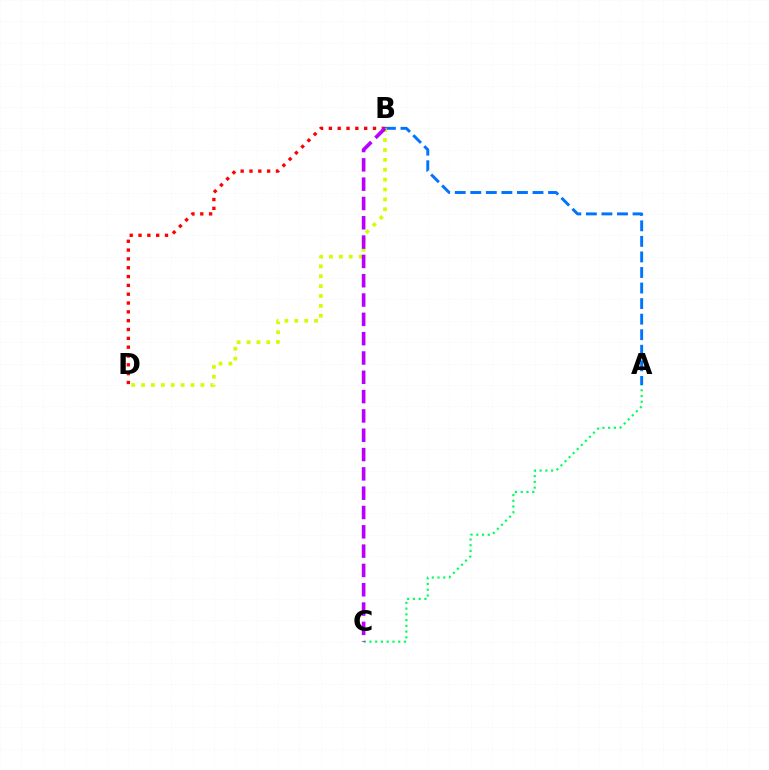{('A', 'B'): [{'color': '#0074ff', 'line_style': 'dashed', 'thickness': 2.11}], ('B', 'D'): [{'color': '#d1ff00', 'line_style': 'dotted', 'thickness': 2.68}, {'color': '#ff0000', 'line_style': 'dotted', 'thickness': 2.4}], ('A', 'C'): [{'color': '#00ff5c', 'line_style': 'dotted', 'thickness': 1.56}], ('B', 'C'): [{'color': '#b900ff', 'line_style': 'dashed', 'thickness': 2.62}]}